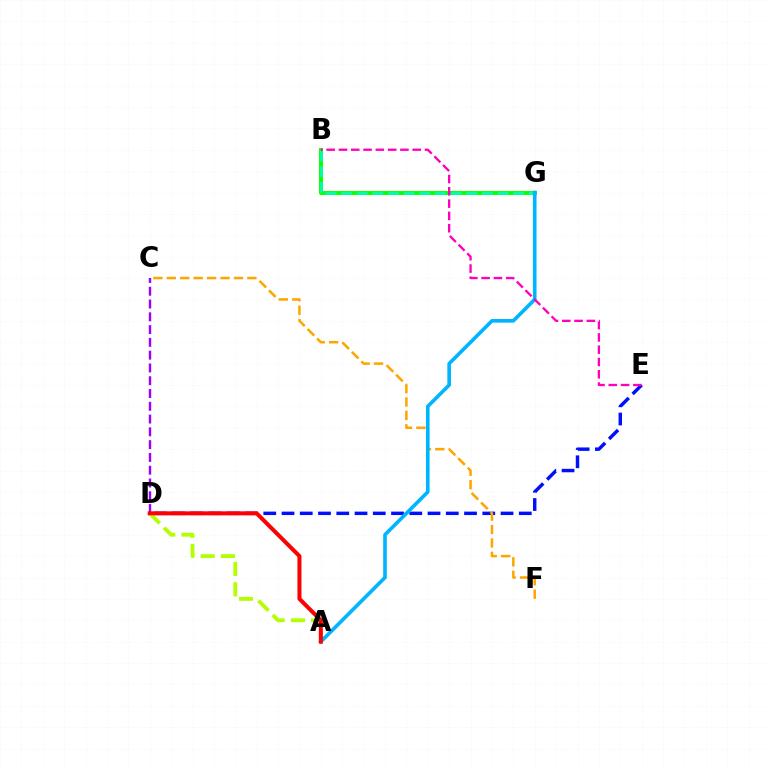{('B', 'G'): [{'color': '#08ff00', 'line_style': 'solid', 'thickness': 2.82}, {'color': '#00ff9d', 'line_style': 'dashed', 'thickness': 2.13}], ('D', 'E'): [{'color': '#0010ff', 'line_style': 'dashed', 'thickness': 2.48}], ('A', 'D'): [{'color': '#b3ff00', 'line_style': 'dashed', 'thickness': 2.75}, {'color': '#ff0000', 'line_style': 'solid', 'thickness': 2.89}], ('C', 'F'): [{'color': '#ffa500', 'line_style': 'dashed', 'thickness': 1.82}], ('A', 'G'): [{'color': '#00b5ff', 'line_style': 'solid', 'thickness': 2.61}], ('C', 'D'): [{'color': '#9b00ff', 'line_style': 'dashed', 'thickness': 1.74}], ('B', 'E'): [{'color': '#ff00bd', 'line_style': 'dashed', 'thickness': 1.67}]}